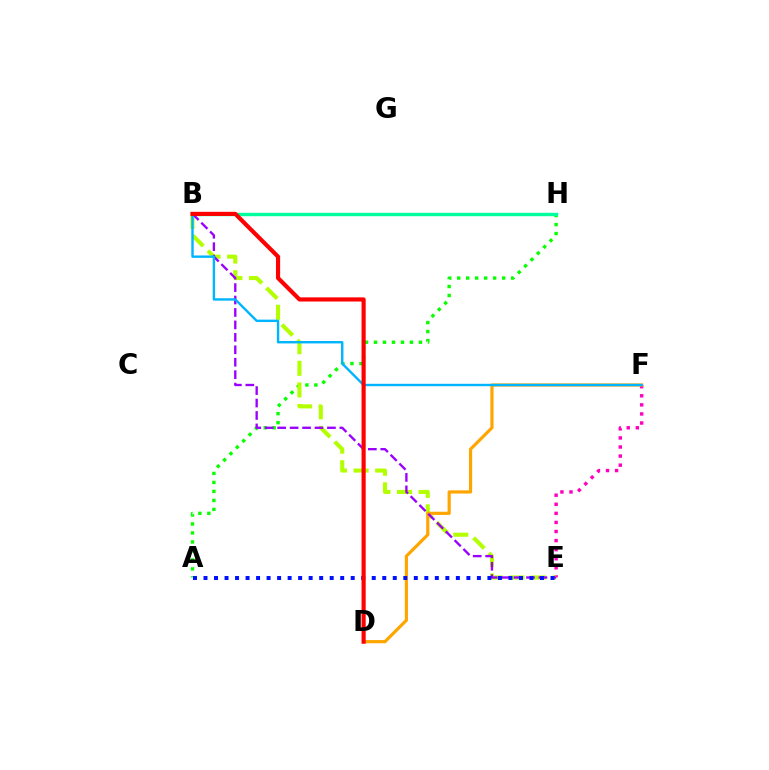{('E', 'F'): [{'color': '#ff00bd', 'line_style': 'dotted', 'thickness': 2.47}], ('A', 'H'): [{'color': '#08ff00', 'line_style': 'dotted', 'thickness': 2.44}], ('B', 'H'): [{'color': '#00ff9d', 'line_style': 'solid', 'thickness': 2.43}], ('B', 'E'): [{'color': '#b3ff00', 'line_style': 'dashed', 'thickness': 2.94}, {'color': '#9b00ff', 'line_style': 'dashed', 'thickness': 1.69}], ('D', 'F'): [{'color': '#ffa500', 'line_style': 'solid', 'thickness': 2.29}], ('B', 'F'): [{'color': '#00b5ff', 'line_style': 'solid', 'thickness': 1.73}], ('A', 'E'): [{'color': '#0010ff', 'line_style': 'dotted', 'thickness': 2.86}], ('B', 'D'): [{'color': '#ff0000', 'line_style': 'solid', 'thickness': 2.99}]}